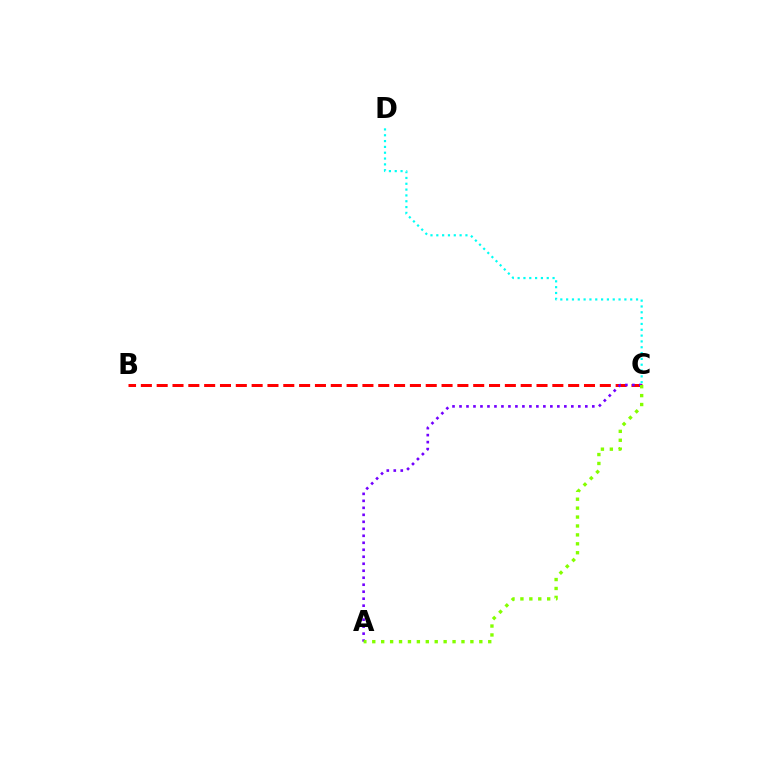{('B', 'C'): [{'color': '#ff0000', 'line_style': 'dashed', 'thickness': 2.15}], ('A', 'C'): [{'color': '#7200ff', 'line_style': 'dotted', 'thickness': 1.9}, {'color': '#84ff00', 'line_style': 'dotted', 'thickness': 2.42}], ('C', 'D'): [{'color': '#00fff6', 'line_style': 'dotted', 'thickness': 1.58}]}